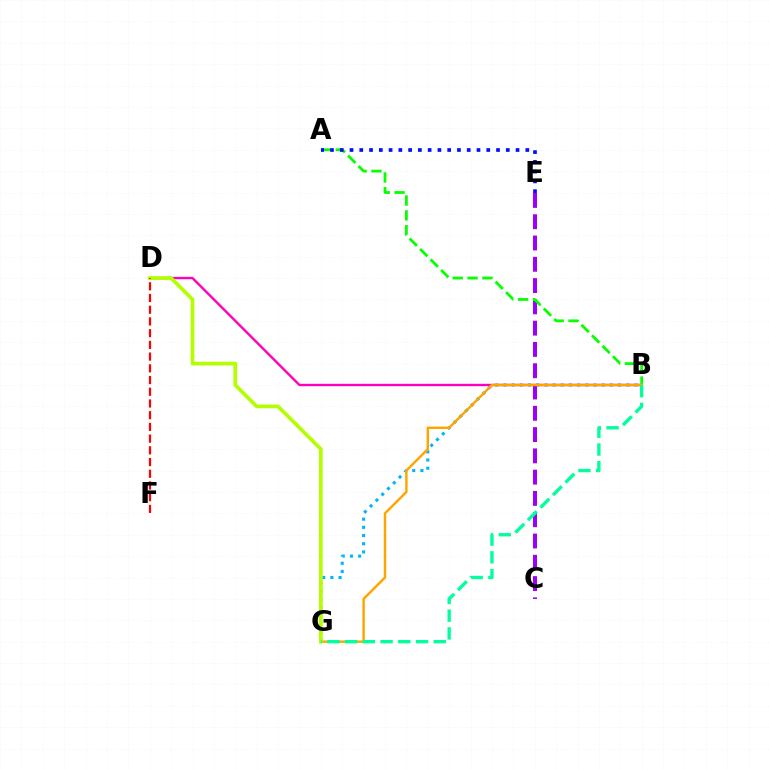{('B', 'D'): [{'color': '#ff00bd', 'line_style': 'solid', 'thickness': 1.7}], ('C', 'E'): [{'color': '#9b00ff', 'line_style': 'dashed', 'thickness': 2.89}], ('A', 'B'): [{'color': '#08ff00', 'line_style': 'dashed', 'thickness': 2.01}], ('B', 'G'): [{'color': '#00b5ff', 'line_style': 'dotted', 'thickness': 2.22}, {'color': '#ffa500', 'line_style': 'solid', 'thickness': 1.76}, {'color': '#00ff9d', 'line_style': 'dashed', 'thickness': 2.41}], ('D', 'G'): [{'color': '#b3ff00', 'line_style': 'solid', 'thickness': 2.66}], ('D', 'F'): [{'color': '#ff0000', 'line_style': 'dashed', 'thickness': 1.59}], ('A', 'E'): [{'color': '#0010ff', 'line_style': 'dotted', 'thickness': 2.65}]}